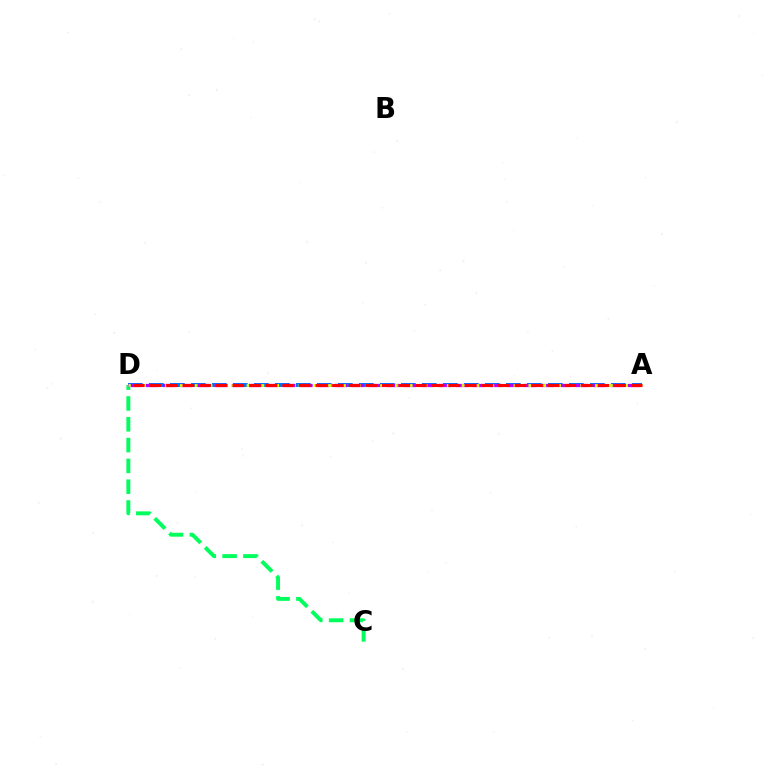{('C', 'D'): [{'color': '#00ff5c', 'line_style': 'dashed', 'thickness': 2.83}], ('A', 'D'): [{'color': '#0074ff', 'line_style': 'dashed', 'thickness': 2.85}, {'color': '#b900ff', 'line_style': 'dashed', 'thickness': 2.34}, {'color': '#d1ff00', 'line_style': 'dotted', 'thickness': 2.02}, {'color': '#ff0000', 'line_style': 'dashed', 'thickness': 2.25}]}